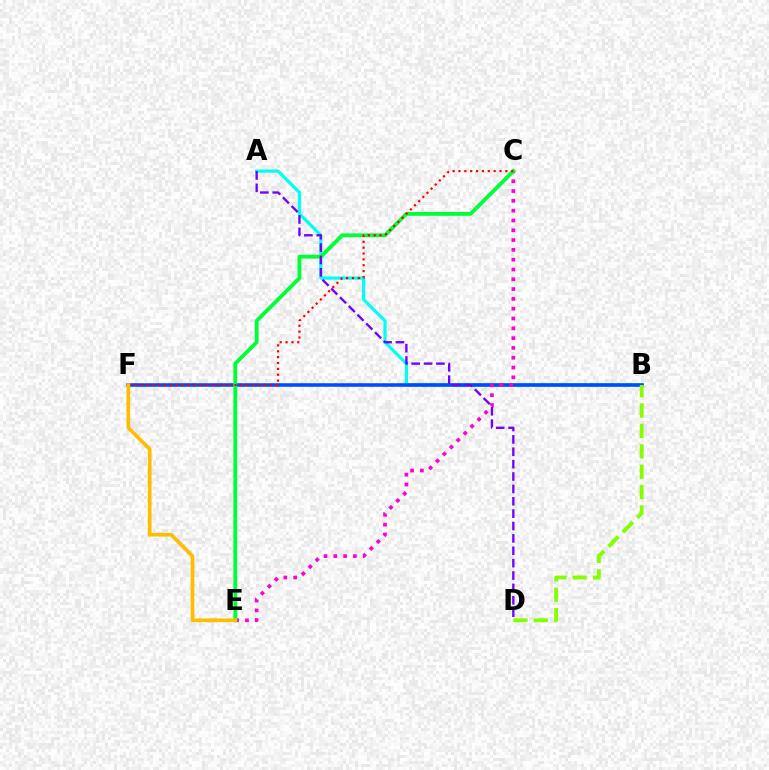{('A', 'B'): [{'color': '#00fff6', 'line_style': 'solid', 'thickness': 2.31}], ('B', 'F'): [{'color': '#004bff', 'line_style': 'solid', 'thickness': 2.56}], ('C', 'E'): [{'color': '#ff00cf', 'line_style': 'dotted', 'thickness': 2.66}, {'color': '#00ff39', 'line_style': 'solid', 'thickness': 2.77}], ('C', 'F'): [{'color': '#ff0000', 'line_style': 'dotted', 'thickness': 1.59}], ('E', 'F'): [{'color': '#ffbd00', 'line_style': 'solid', 'thickness': 2.65}], ('A', 'D'): [{'color': '#7200ff', 'line_style': 'dashed', 'thickness': 1.68}], ('B', 'D'): [{'color': '#84ff00', 'line_style': 'dashed', 'thickness': 2.77}]}